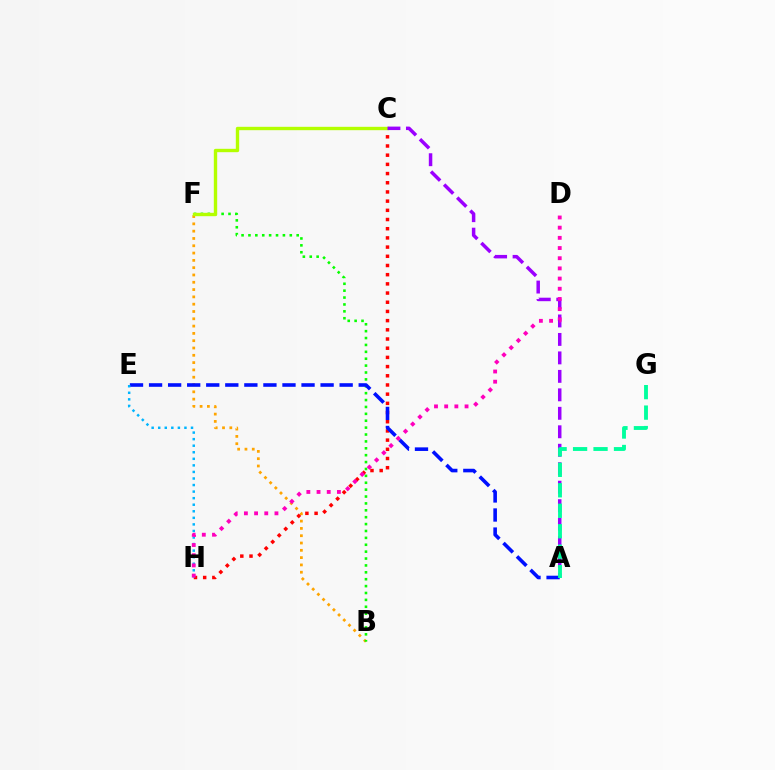{('B', 'F'): [{'color': '#ffa500', 'line_style': 'dotted', 'thickness': 1.98}, {'color': '#08ff00', 'line_style': 'dotted', 'thickness': 1.87}], ('C', 'H'): [{'color': '#ff0000', 'line_style': 'dotted', 'thickness': 2.5}], ('C', 'F'): [{'color': '#b3ff00', 'line_style': 'solid', 'thickness': 2.43}], ('A', 'C'): [{'color': '#9b00ff', 'line_style': 'dashed', 'thickness': 2.51}], ('A', 'E'): [{'color': '#0010ff', 'line_style': 'dashed', 'thickness': 2.59}], ('E', 'H'): [{'color': '#00b5ff', 'line_style': 'dotted', 'thickness': 1.78}], ('A', 'G'): [{'color': '#00ff9d', 'line_style': 'dashed', 'thickness': 2.78}], ('D', 'H'): [{'color': '#ff00bd', 'line_style': 'dotted', 'thickness': 2.77}]}